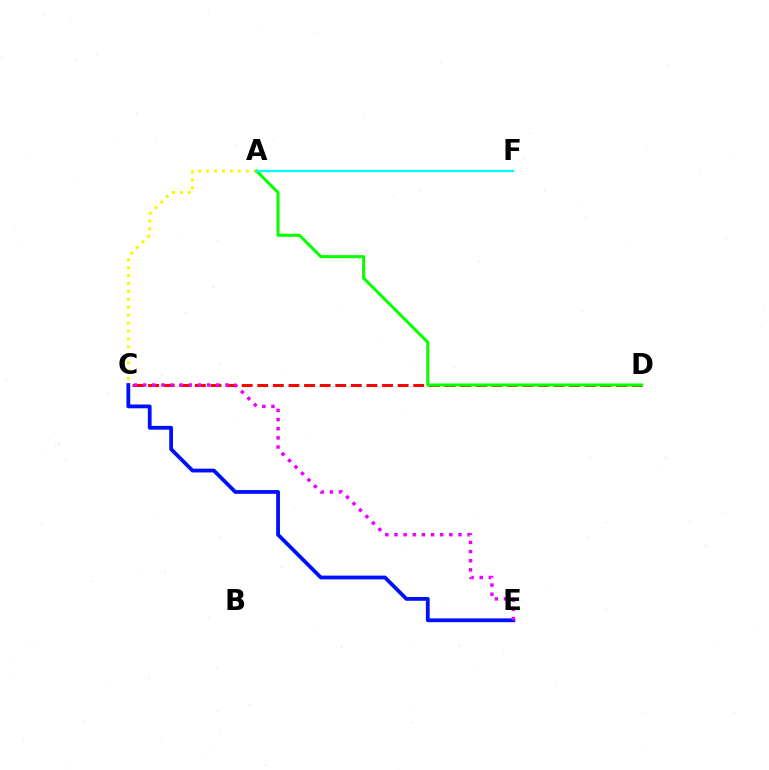{('A', 'C'): [{'color': '#fcf500', 'line_style': 'dotted', 'thickness': 2.15}], ('C', 'E'): [{'color': '#0010ff', 'line_style': 'solid', 'thickness': 2.73}, {'color': '#ee00ff', 'line_style': 'dotted', 'thickness': 2.48}], ('C', 'D'): [{'color': '#ff0000', 'line_style': 'dashed', 'thickness': 2.12}], ('A', 'D'): [{'color': '#08ff00', 'line_style': 'solid', 'thickness': 2.19}], ('A', 'F'): [{'color': '#00fff6', 'line_style': 'solid', 'thickness': 1.64}]}